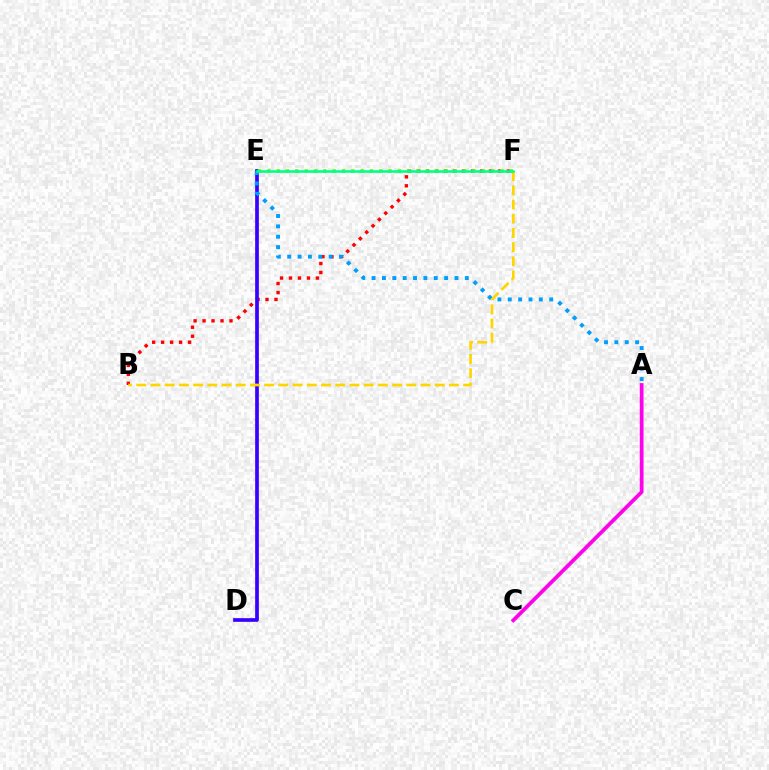{('B', 'F'): [{'color': '#ff0000', 'line_style': 'dotted', 'thickness': 2.44}, {'color': '#ffd500', 'line_style': 'dashed', 'thickness': 1.93}], ('A', 'C'): [{'color': '#ff00ed', 'line_style': 'solid', 'thickness': 2.71}], ('D', 'E'): [{'color': '#3700ff', 'line_style': 'solid', 'thickness': 2.65}], ('A', 'E'): [{'color': '#009eff', 'line_style': 'dotted', 'thickness': 2.81}], ('E', 'F'): [{'color': '#4fff00', 'line_style': 'dotted', 'thickness': 2.53}, {'color': '#00ff86', 'line_style': 'solid', 'thickness': 1.84}]}